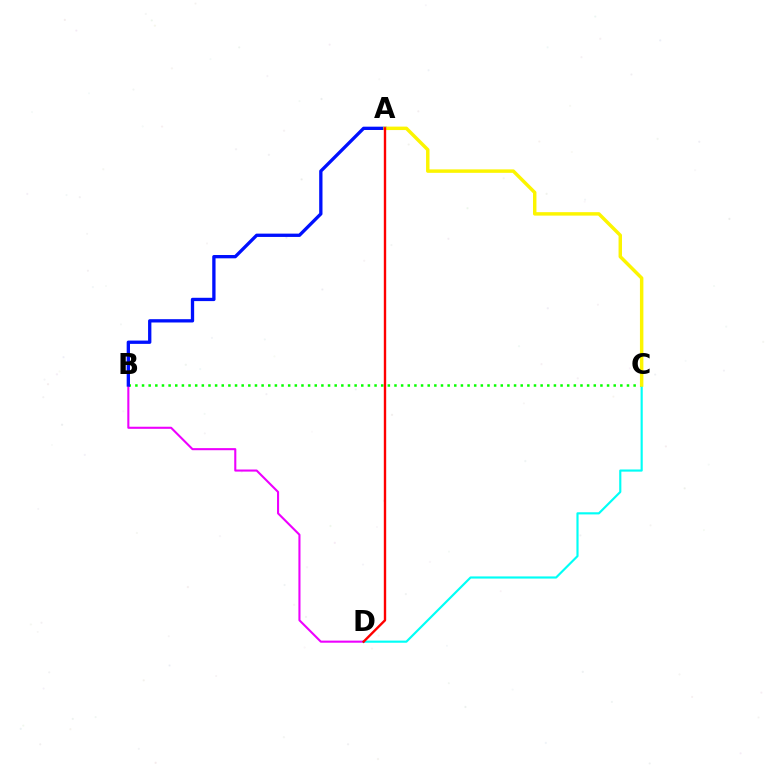{('B', 'C'): [{'color': '#08ff00', 'line_style': 'dotted', 'thickness': 1.8}], ('B', 'D'): [{'color': '#ee00ff', 'line_style': 'solid', 'thickness': 1.5}], ('C', 'D'): [{'color': '#00fff6', 'line_style': 'solid', 'thickness': 1.55}], ('A', 'B'): [{'color': '#0010ff', 'line_style': 'solid', 'thickness': 2.38}], ('A', 'C'): [{'color': '#fcf500', 'line_style': 'solid', 'thickness': 2.48}], ('A', 'D'): [{'color': '#ff0000', 'line_style': 'solid', 'thickness': 1.71}]}